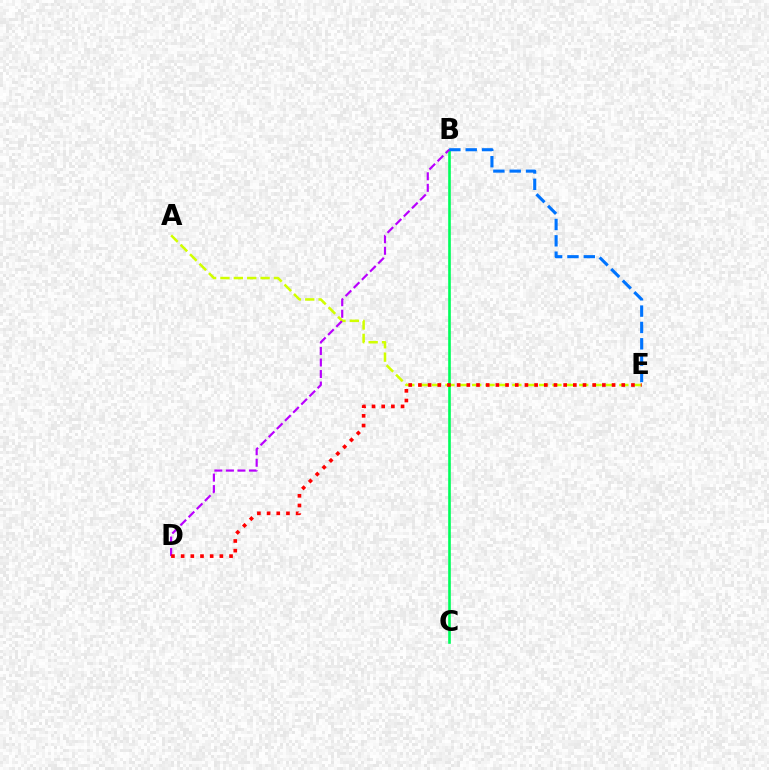{('A', 'E'): [{'color': '#d1ff00', 'line_style': 'dashed', 'thickness': 1.82}], ('B', 'C'): [{'color': '#00ff5c', 'line_style': 'solid', 'thickness': 1.9}], ('B', 'E'): [{'color': '#0074ff', 'line_style': 'dashed', 'thickness': 2.22}], ('B', 'D'): [{'color': '#b900ff', 'line_style': 'dashed', 'thickness': 1.57}], ('D', 'E'): [{'color': '#ff0000', 'line_style': 'dotted', 'thickness': 2.63}]}